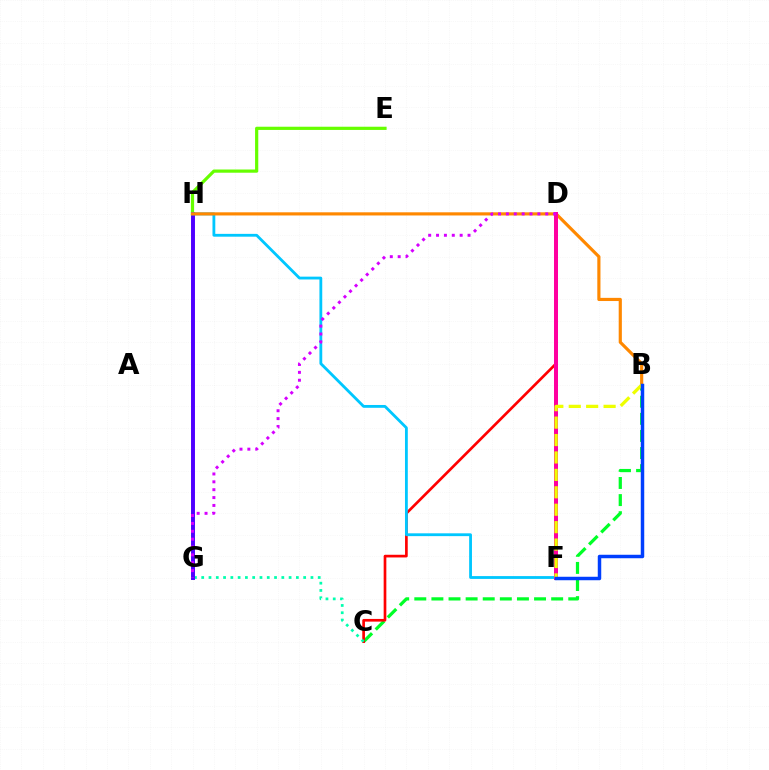{('B', 'C'): [{'color': '#00ff27', 'line_style': 'dashed', 'thickness': 2.32}], ('E', 'H'): [{'color': '#66ff00', 'line_style': 'solid', 'thickness': 2.31}], ('C', 'D'): [{'color': '#ff0000', 'line_style': 'solid', 'thickness': 1.93}], ('C', 'G'): [{'color': '#00ffaf', 'line_style': 'dotted', 'thickness': 1.98}], ('G', 'H'): [{'color': '#4f00ff', 'line_style': 'solid', 'thickness': 2.83}], ('F', 'H'): [{'color': '#00c7ff', 'line_style': 'solid', 'thickness': 2.03}], ('B', 'H'): [{'color': '#ff8800', 'line_style': 'solid', 'thickness': 2.28}], ('D', 'F'): [{'color': '#ff00a0', 'line_style': 'solid', 'thickness': 2.88}], ('D', 'G'): [{'color': '#d600ff', 'line_style': 'dotted', 'thickness': 2.14}], ('B', 'F'): [{'color': '#eeff00', 'line_style': 'dashed', 'thickness': 2.37}, {'color': '#003fff', 'line_style': 'solid', 'thickness': 2.5}]}